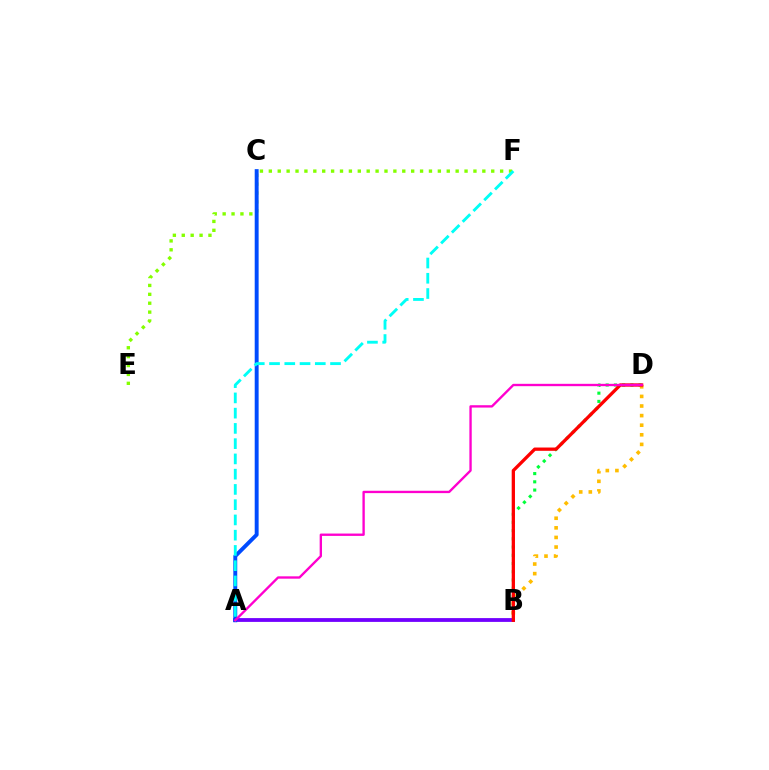{('B', 'D'): [{'color': '#00ff39', 'line_style': 'dotted', 'thickness': 2.24}, {'color': '#ffbd00', 'line_style': 'dotted', 'thickness': 2.61}, {'color': '#ff0000', 'line_style': 'solid', 'thickness': 2.36}], ('E', 'F'): [{'color': '#84ff00', 'line_style': 'dotted', 'thickness': 2.42}], ('A', 'B'): [{'color': '#7200ff', 'line_style': 'solid', 'thickness': 2.74}], ('A', 'C'): [{'color': '#004bff', 'line_style': 'solid', 'thickness': 2.82}], ('A', 'F'): [{'color': '#00fff6', 'line_style': 'dashed', 'thickness': 2.07}], ('A', 'D'): [{'color': '#ff00cf', 'line_style': 'solid', 'thickness': 1.69}]}